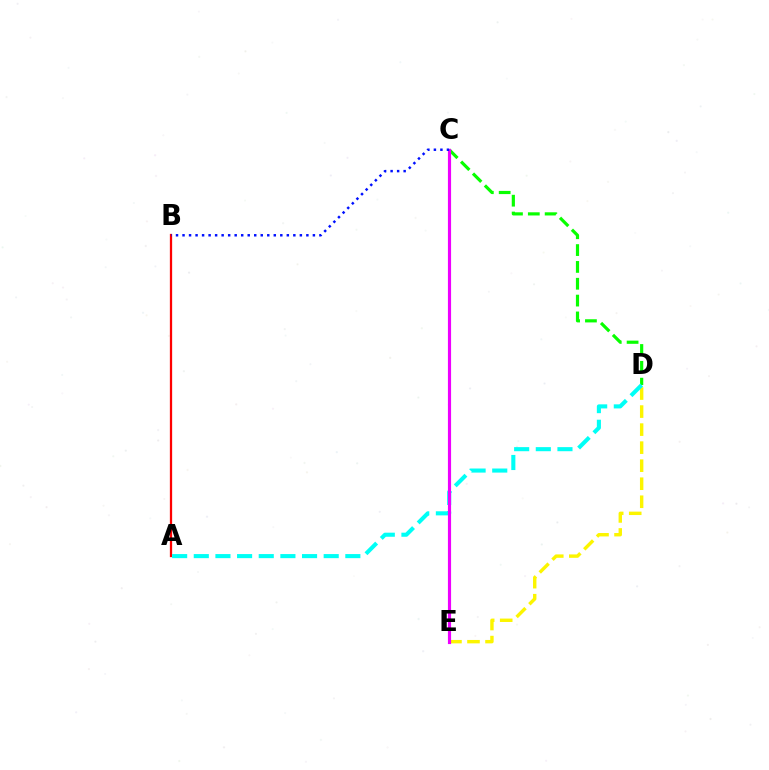{('C', 'D'): [{'color': '#08ff00', 'line_style': 'dashed', 'thickness': 2.29}], ('D', 'E'): [{'color': '#fcf500', 'line_style': 'dashed', 'thickness': 2.45}], ('A', 'B'): [{'color': '#ff0000', 'line_style': 'solid', 'thickness': 1.64}], ('A', 'D'): [{'color': '#00fff6', 'line_style': 'dashed', 'thickness': 2.94}], ('C', 'E'): [{'color': '#ee00ff', 'line_style': 'solid', 'thickness': 2.27}], ('B', 'C'): [{'color': '#0010ff', 'line_style': 'dotted', 'thickness': 1.77}]}